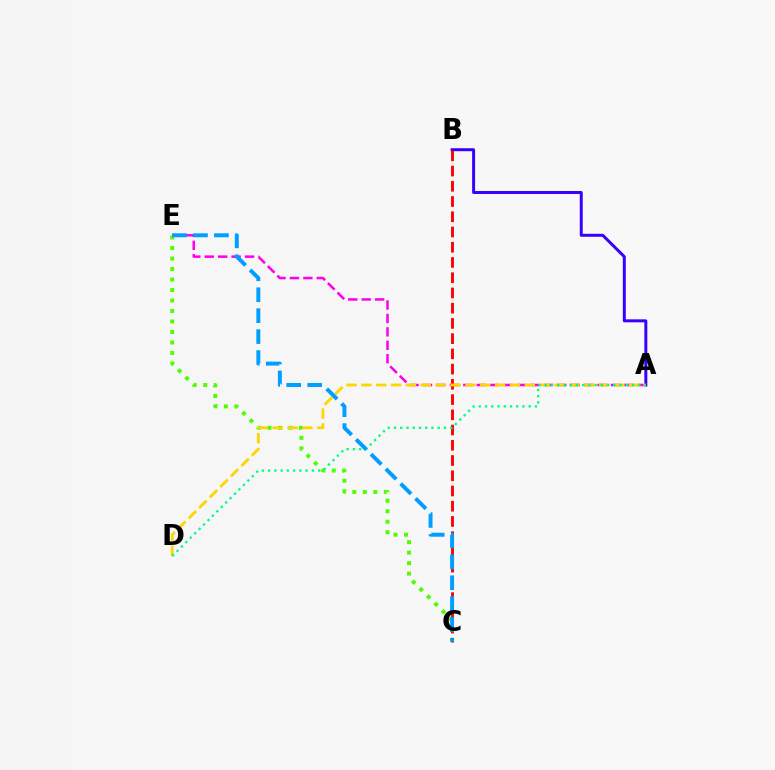{('C', 'E'): [{'color': '#4fff00', 'line_style': 'dotted', 'thickness': 2.85}, {'color': '#009eff', 'line_style': 'dashed', 'thickness': 2.85}], ('A', 'E'): [{'color': '#ff00ed', 'line_style': 'dashed', 'thickness': 1.82}], ('A', 'B'): [{'color': '#3700ff', 'line_style': 'solid', 'thickness': 2.15}], ('B', 'C'): [{'color': '#ff0000', 'line_style': 'dashed', 'thickness': 2.07}], ('A', 'D'): [{'color': '#ffd500', 'line_style': 'dashed', 'thickness': 2.02}, {'color': '#00ff86', 'line_style': 'dotted', 'thickness': 1.7}]}